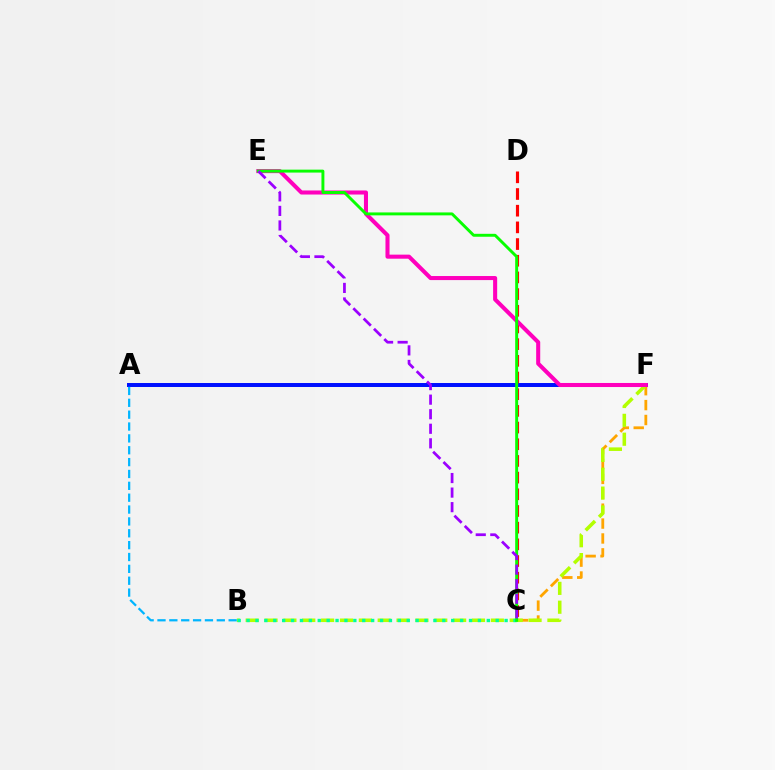{('C', 'F'): [{'color': '#ffa500', 'line_style': 'dashed', 'thickness': 2.02}], ('A', 'F'): [{'color': '#0010ff', 'line_style': 'solid', 'thickness': 2.86}], ('B', 'F'): [{'color': '#b3ff00', 'line_style': 'dashed', 'thickness': 2.56}], ('C', 'D'): [{'color': '#ff0000', 'line_style': 'dashed', 'thickness': 2.27}], ('B', 'C'): [{'color': '#00ff9d', 'line_style': 'dotted', 'thickness': 2.42}], ('E', 'F'): [{'color': '#ff00bd', 'line_style': 'solid', 'thickness': 2.92}], ('C', 'E'): [{'color': '#08ff00', 'line_style': 'solid', 'thickness': 2.11}, {'color': '#9b00ff', 'line_style': 'dashed', 'thickness': 1.98}], ('A', 'B'): [{'color': '#00b5ff', 'line_style': 'dashed', 'thickness': 1.61}]}